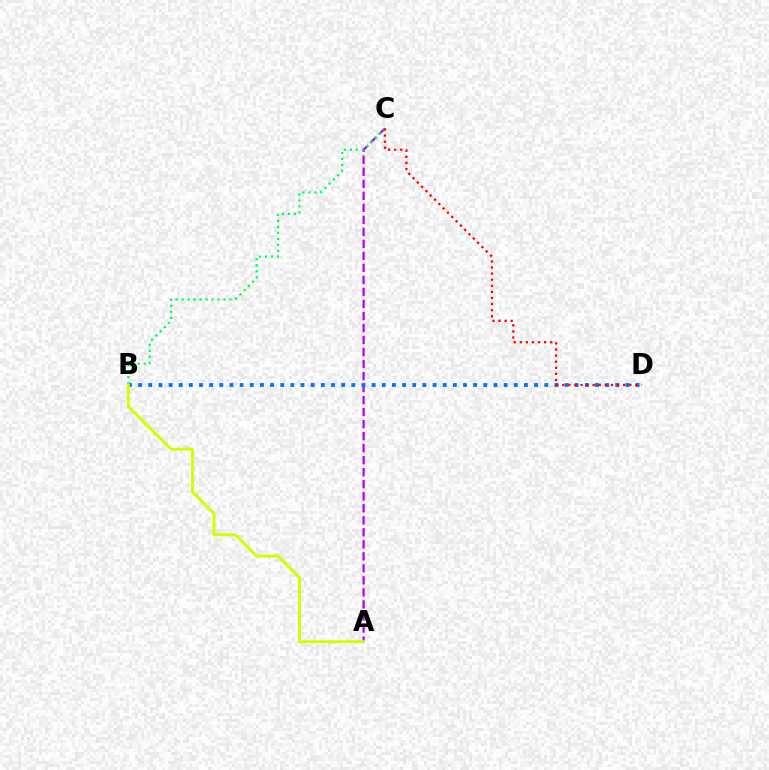{('A', 'C'): [{'color': '#b900ff', 'line_style': 'dashed', 'thickness': 1.63}], ('B', 'D'): [{'color': '#0074ff', 'line_style': 'dotted', 'thickness': 2.76}], ('B', 'C'): [{'color': '#00ff5c', 'line_style': 'dotted', 'thickness': 1.62}], ('A', 'B'): [{'color': '#d1ff00', 'line_style': 'solid', 'thickness': 2.08}], ('C', 'D'): [{'color': '#ff0000', 'line_style': 'dotted', 'thickness': 1.65}]}